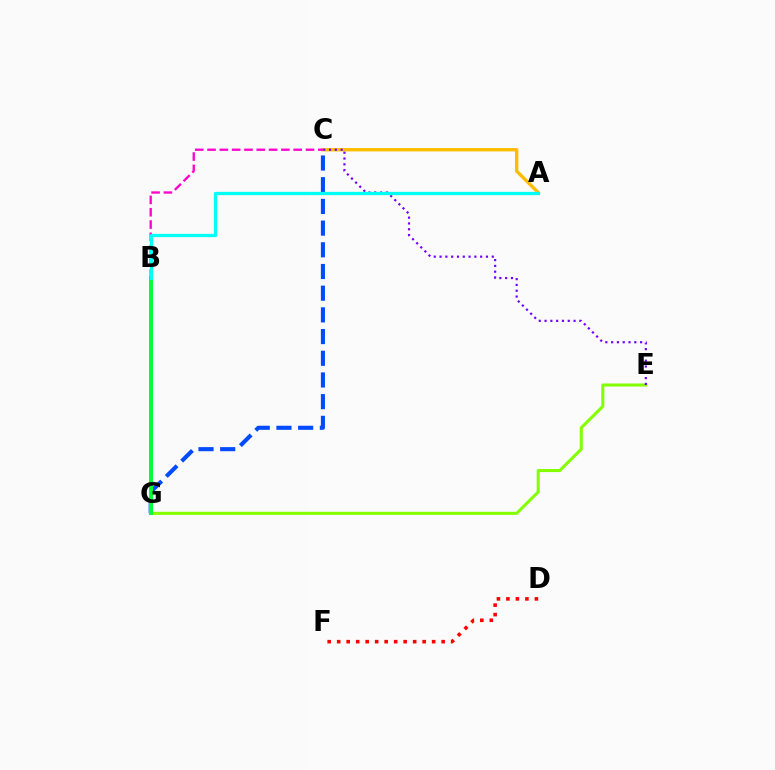{('E', 'G'): [{'color': '#84ff00', 'line_style': 'solid', 'thickness': 2.2}], ('C', 'G'): [{'color': '#004bff', 'line_style': 'dashed', 'thickness': 2.95}], ('A', 'C'): [{'color': '#ffbd00', 'line_style': 'solid', 'thickness': 2.43}], ('D', 'F'): [{'color': '#ff0000', 'line_style': 'dotted', 'thickness': 2.58}], ('B', 'C'): [{'color': '#ff00cf', 'line_style': 'dashed', 'thickness': 1.67}], ('B', 'G'): [{'color': '#00ff39', 'line_style': 'solid', 'thickness': 2.84}], ('C', 'E'): [{'color': '#7200ff', 'line_style': 'dotted', 'thickness': 1.58}], ('A', 'B'): [{'color': '#00fff6', 'line_style': 'solid', 'thickness': 2.35}]}